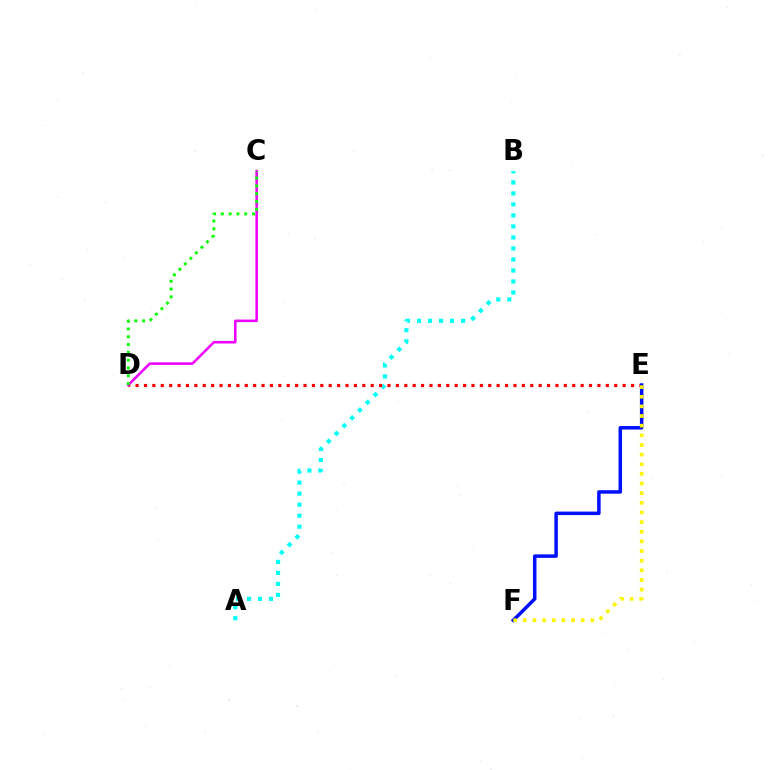{('A', 'B'): [{'color': '#00fff6', 'line_style': 'dotted', 'thickness': 2.99}], ('D', 'E'): [{'color': '#ff0000', 'line_style': 'dotted', 'thickness': 2.28}], ('C', 'D'): [{'color': '#ee00ff', 'line_style': 'solid', 'thickness': 1.84}, {'color': '#08ff00', 'line_style': 'dotted', 'thickness': 2.12}], ('E', 'F'): [{'color': '#0010ff', 'line_style': 'solid', 'thickness': 2.52}, {'color': '#fcf500', 'line_style': 'dotted', 'thickness': 2.62}]}